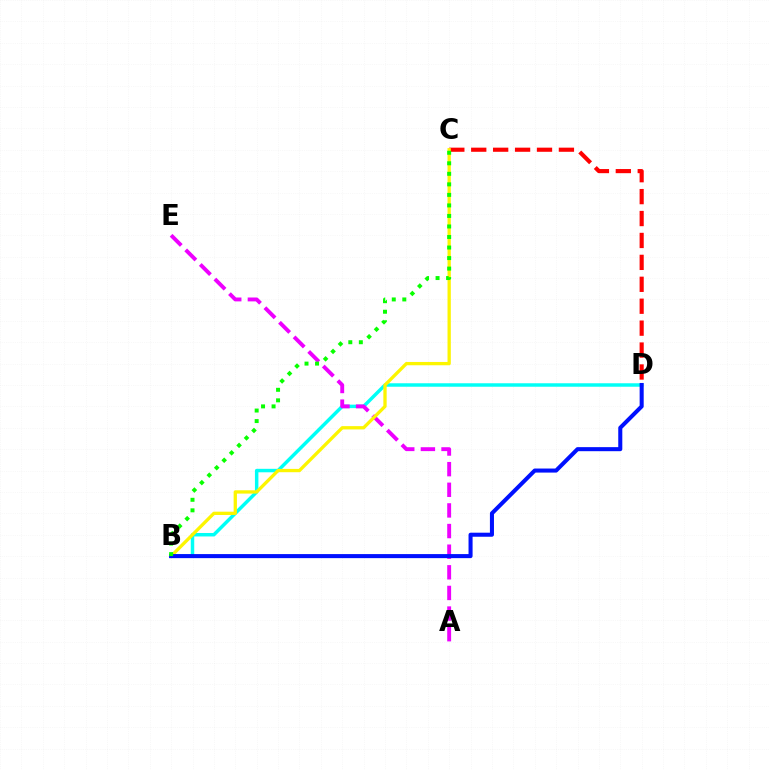{('C', 'D'): [{'color': '#ff0000', 'line_style': 'dashed', 'thickness': 2.98}], ('B', 'D'): [{'color': '#00fff6', 'line_style': 'solid', 'thickness': 2.5}, {'color': '#0010ff', 'line_style': 'solid', 'thickness': 2.92}], ('A', 'E'): [{'color': '#ee00ff', 'line_style': 'dashed', 'thickness': 2.8}], ('B', 'C'): [{'color': '#fcf500', 'line_style': 'solid', 'thickness': 2.38}, {'color': '#08ff00', 'line_style': 'dotted', 'thickness': 2.86}]}